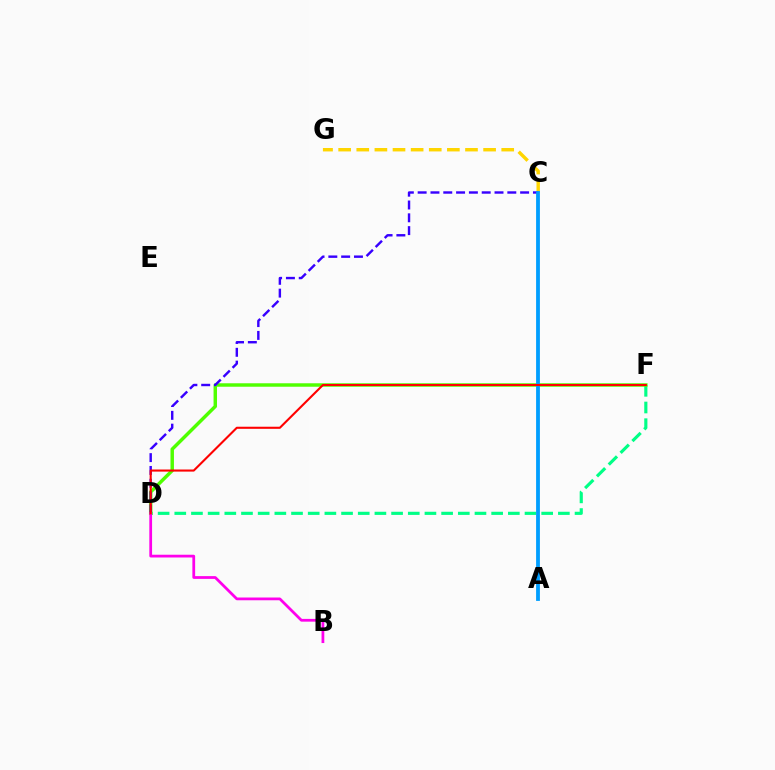{('C', 'G'): [{'color': '#ffd500', 'line_style': 'dashed', 'thickness': 2.46}], ('D', 'F'): [{'color': '#00ff86', 'line_style': 'dashed', 'thickness': 2.27}, {'color': '#4fff00', 'line_style': 'solid', 'thickness': 2.49}, {'color': '#ff0000', 'line_style': 'solid', 'thickness': 1.51}], ('C', 'D'): [{'color': '#3700ff', 'line_style': 'dashed', 'thickness': 1.74}], ('A', 'C'): [{'color': '#009eff', 'line_style': 'solid', 'thickness': 2.74}], ('B', 'D'): [{'color': '#ff00ed', 'line_style': 'solid', 'thickness': 1.99}]}